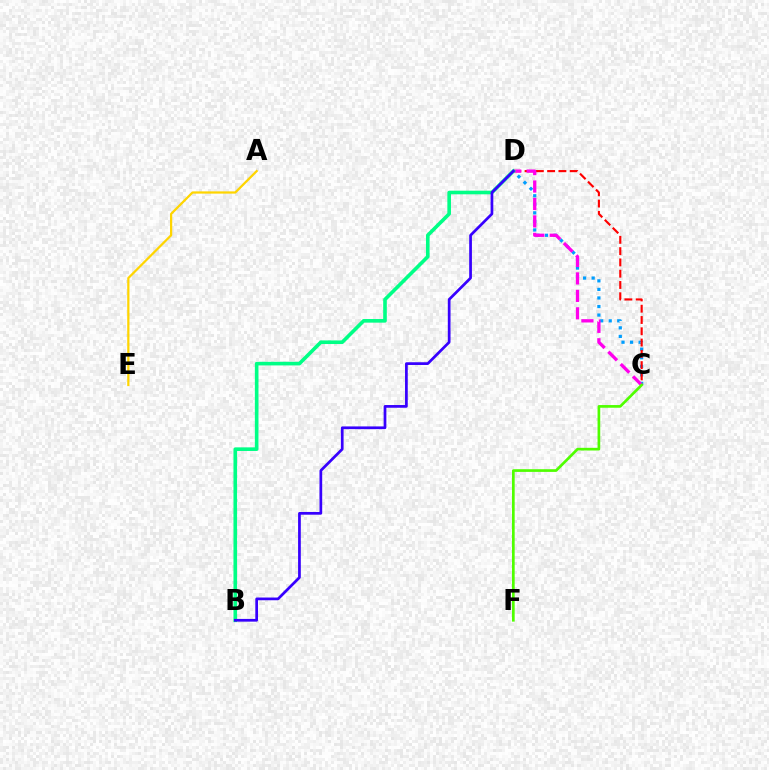{('C', 'D'): [{'color': '#009eff', 'line_style': 'dotted', 'thickness': 2.32}, {'color': '#ff0000', 'line_style': 'dashed', 'thickness': 1.53}, {'color': '#ff00ed', 'line_style': 'dashed', 'thickness': 2.37}], ('B', 'D'): [{'color': '#00ff86', 'line_style': 'solid', 'thickness': 2.61}, {'color': '#3700ff', 'line_style': 'solid', 'thickness': 1.96}], ('A', 'E'): [{'color': '#ffd500', 'line_style': 'solid', 'thickness': 1.61}], ('C', 'F'): [{'color': '#4fff00', 'line_style': 'solid', 'thickness': 1.94}]}